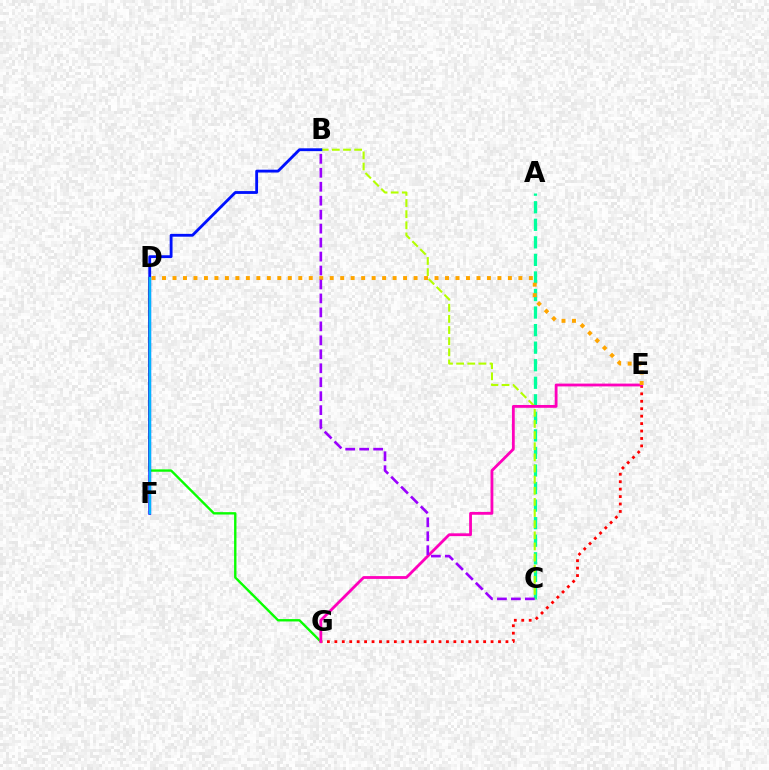{('E', 'G'): [{'color': '#ff0000', 'line_style': 'dotted', 'thickness': 2.02}, {'color': '#ff00bd', 'line_style': 'solid', 'thickness': 2.02}], ('D', 'G'): [{'color': '#08ff00', 'line_style': 'solid', 'thickness': 1.71}], ('A', 'C'): [{'color': '#00ff9d', 'line_style': 'dashed', 'thickness': 2.38}], ('B', 'C'): [{'color': '#b3ff00', 'line_style': 'dashed', 'thickness': 1.51}, {'color': '#9b00ff', 'line_style': 'dashed', 'thickness': 1.9}], ('D', 'E'): [{'color': '#ffa500', 'line_style': 'dotted', 'thickness': 2.85}], ('B', 'F'): [{'color': '#0010ff', 'line_style': 'solid', 'thickness': 2.04}], ('D', 'F'): [{'color': '#00b5ff', 'line_style': 'solid', 'thickness': 1.6}]}